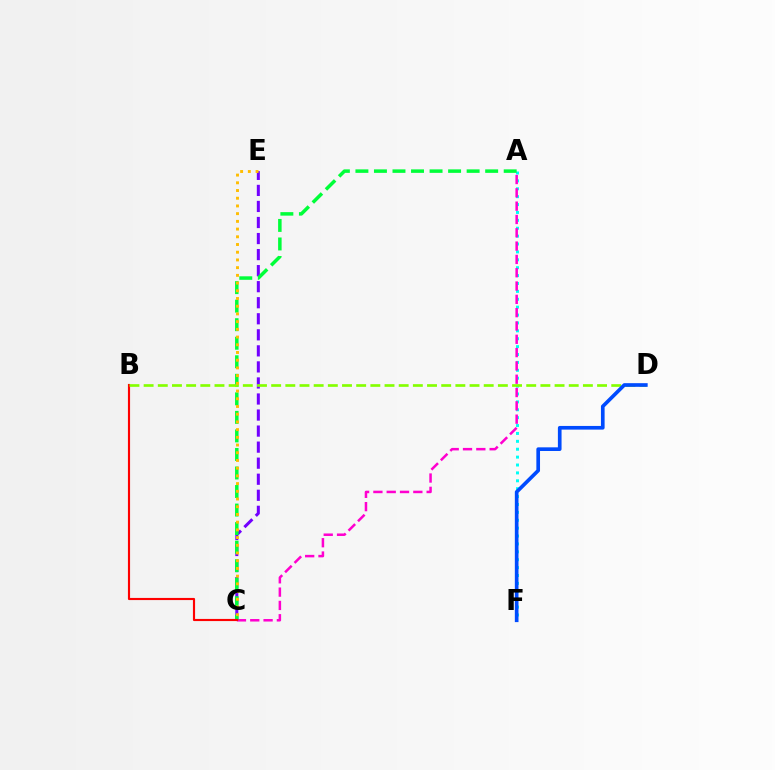{('A', 'F'): [{'color': '#00fff6', 'line_style': 'dotted', 'thickness': 2.14}], ('A', 'C'): [{'color': '#ff00cf', 'line_style': 'dashed', 'thickness': 1.81}, {'color': '#00ff39', 'line_style': 'dashed', 'thickness': 2.52}], ('C', 'E'): [{'color': '#7200ff', 'line_style': 'dashed', 'thickness': 2.18}, {'color': '#ffbd00', 'line_style': 'dotted', 'thickness': 2.1}], ('B', 'C'): [{'color': '#ff0000', 'line_style': 'solid', 'thickness': 1.54}], ('B', 'D'): [{'color': '#84ff00', 'line_style': 'dashed', 'thickness': 1.93}], ('D', 'F'): [{'color': '#004bff', 'line_style': 'solid', 'thickness': 2.64}]}